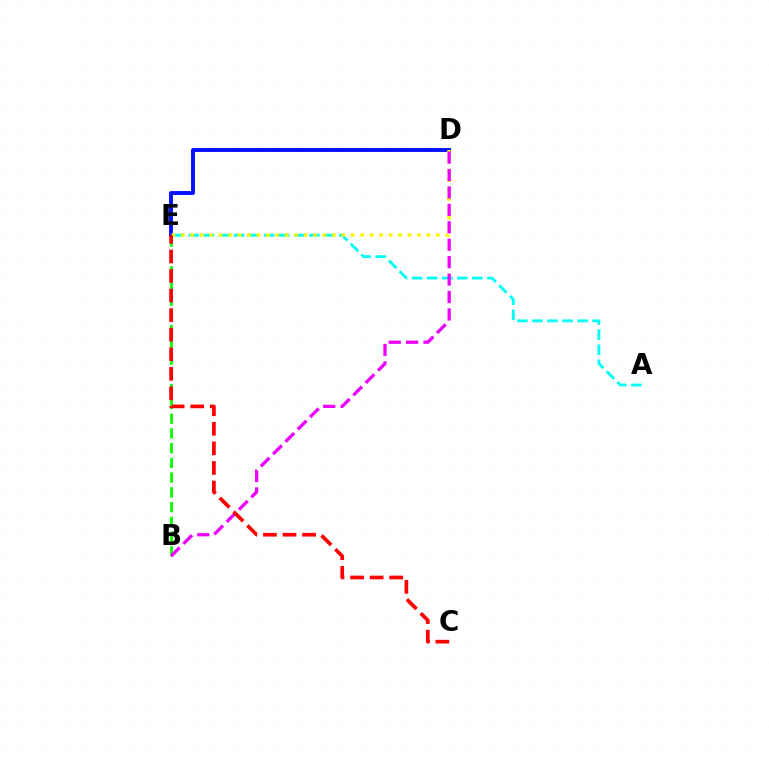{('D', 'E'): [{'color': '#0010ff', 'line_style': 'solid', 'thickness': 2.8}, {'color': '#fcf500', 'line_style': 'dotted', 'thickness': 2.57}], ('A', 'E'): [{'color': '#00fff6', 'line_style': 'dashed', 'thickness': 2.05}], ('B', 'E'): [{'color': '#08ff00', 'line_style': 'dashed', 'thickness': 2.0}], ('B', 'D'): [{'color': '#ee00ff', 'line_style': 'dashed', 'thickness': 2.37}], ('C', 'E'): [{'color': '#ff0000', 'line_style': 'dashed', 'thickness': 2.66}]}